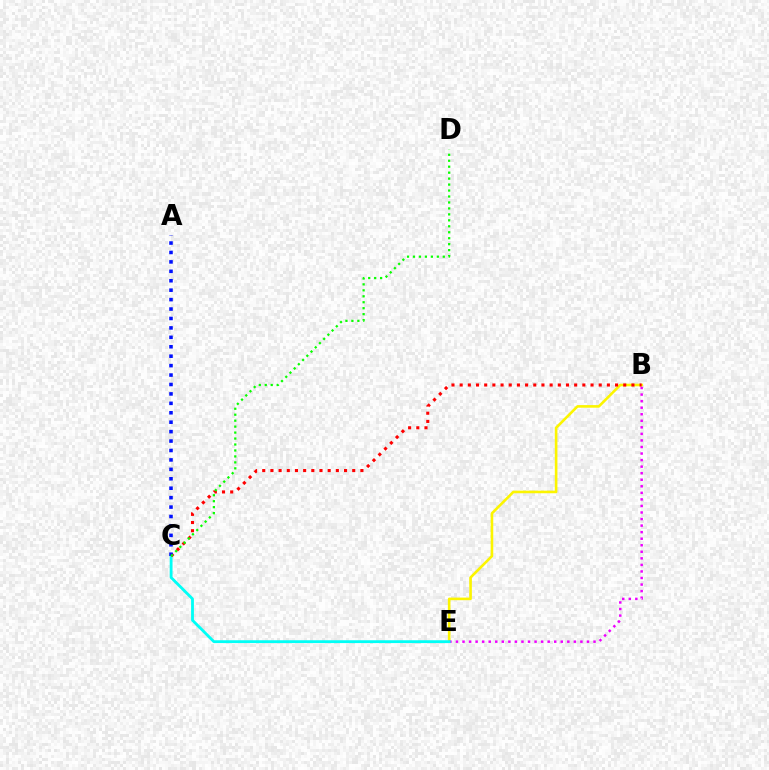{('B', 'E'): [{'color': '#fcf500', 'line_style': 'solid', 'thickness': 1.88}, {'color': '#ee00ff', 'line_style': 'dotted', 'thickness': 1.78}], ('C', 'E'): [{'color': '#00fff6', 'line_style': 'solid', 'thickness': 2.04}], ('B', 'C'): [{'color': '#ff0000', 'line_style': 'dotted', 'thickness': 2.22}], ('A', 'C'): [{'color': '#0010ff', 'line_style': 'dotted', 'thickness': 2.56}], ('C', 'D'): [{'color': '#08ff00', 'line_style': 'dotted', 'thickness': 1.62}]}